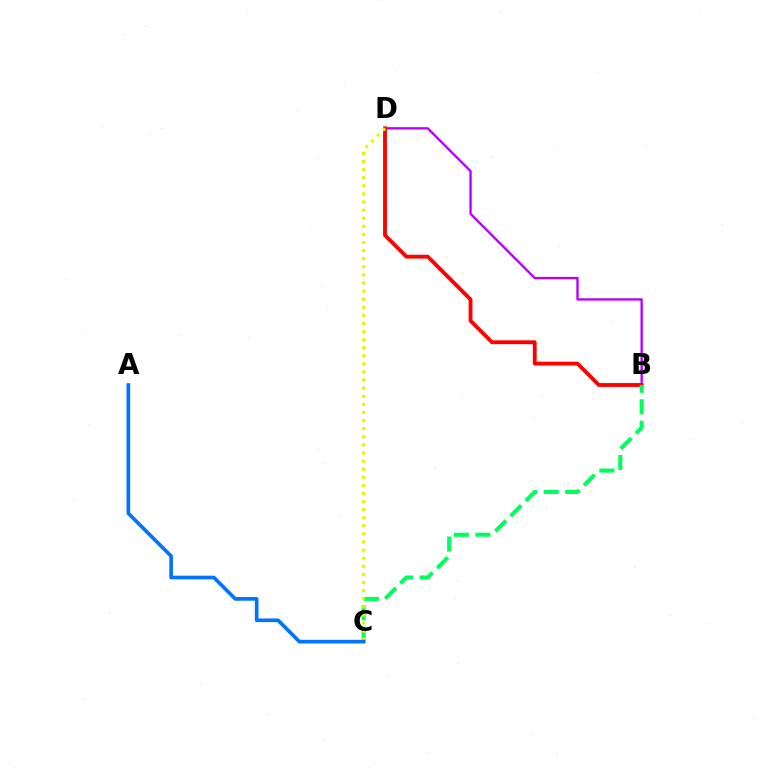{('B', 'D'): [{'color': '#b900ff', 'line_style': 'solid', 'thickness': 1.7}, {'color': '#ff0000', 'line_style': 'solid', 'thickness': 2.77}], ('B', 'C'): [{'color': '#00ff5c', 'line_style': 'dashed', 'thickness': 2.92}], ('C', 'D'): [{'color': '#d1ff00', 'line_style': 'dotted', 'thickness': 2.2}], ('A', 'C'): [{'color': '#0074ff', 'line_style': 'solid', 'thickness': 2.63}]}